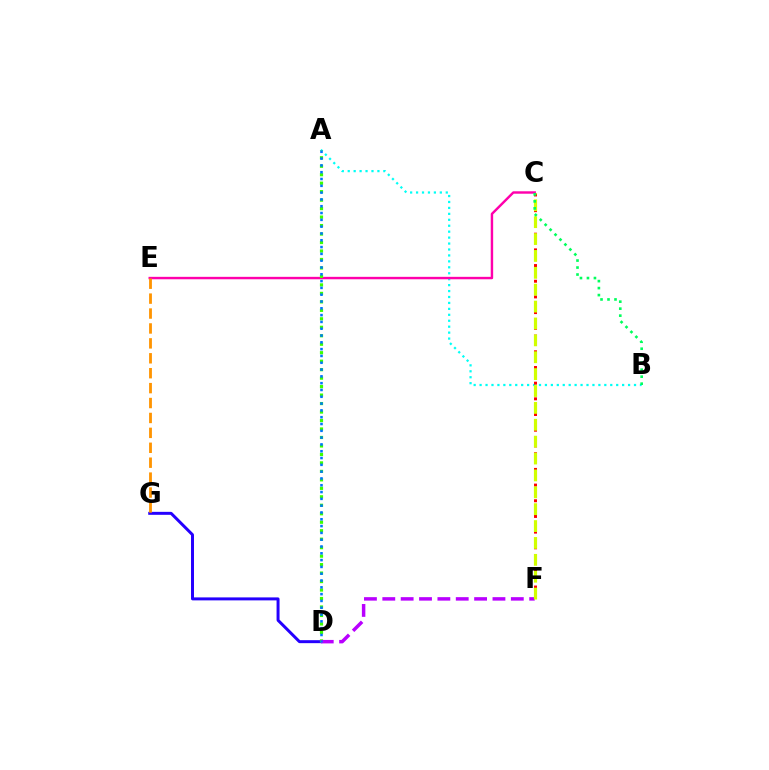{('A', 'B'): [{'color': '#00fff6', 'line_style': 'dotted', 'thickness': 1.61}], ('D', 'G'): [{'color': '#2500ff', 'line_style': 'solid', 'thickness': 2.14}], ('C', 'E'): [{'color': '#ff00ac', 'line_style': 'solid', 'thickness': 1.75}], ('E', 'G'): [{'color': '#ff9400', 'line_style': 'dashed', 'thickness': 2.03}], ('A', 'D'): [{'color': '#3dff00', 'line_style': 'dotted', 'thickness': 2.3}, {'color': '#0074ff', 'line_style': 'dotted', 'thickness': 1.85}], ('C', 'F'): [{'color': '#ff0000', 'line_style': 'dotted', 'thickness': 2.13}, {'color': '#d1ff00', 'line_style': 'dashed', 'thickness': 2.29}], ('D', 'F'): [{'color': '#b900ff', 'line_style': 'dashed', 'thickness': 2.49}], ('B', 'C'): [{'color': '#00ff5c', 'line_style': 'dotted', 'thickness': 1.9}]}